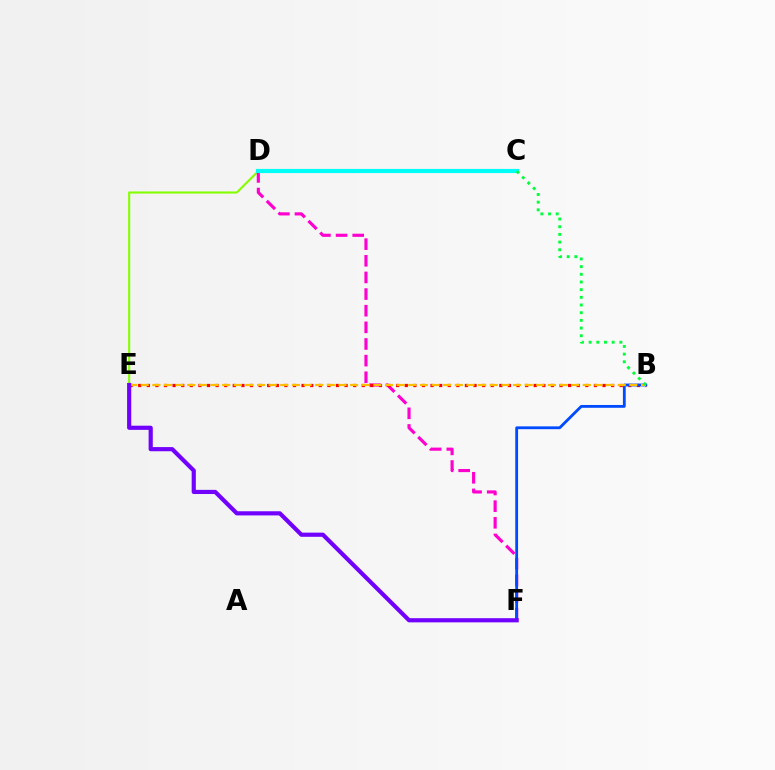{('D', 'E'): [{'color': '#84ff00', 'line_style': 'solid', 'thickness': 1.51}], ('D', 'F'): [{'color': '#ff00cf', 'line_style': 'dashed', 'thickness': 2.26}], ('B', 'E'): [{'color': '#ff0000', 'line_style': 'dotted', 'thickness': 2.34}, {'color': '#ffbd00', 'line_style': 'dashed', 'thickness': 1.58}], ('B', 'F'): [{'color': '#004bff', 'line_style': 'solid', 'thickness': 2.02}], ('E', 'F'): [{'color': '#7200ff', 'line_style': 'solid', 'thickness': 3.0}], ('C', 'D'): [{'color': '#00fff6', 'line_style': 'solid', 'thickness': 2.98}], ('B', 'C'): [{'color': '#00ff39', 'line_style': 'dotted', 'thickness': 2.09}]}